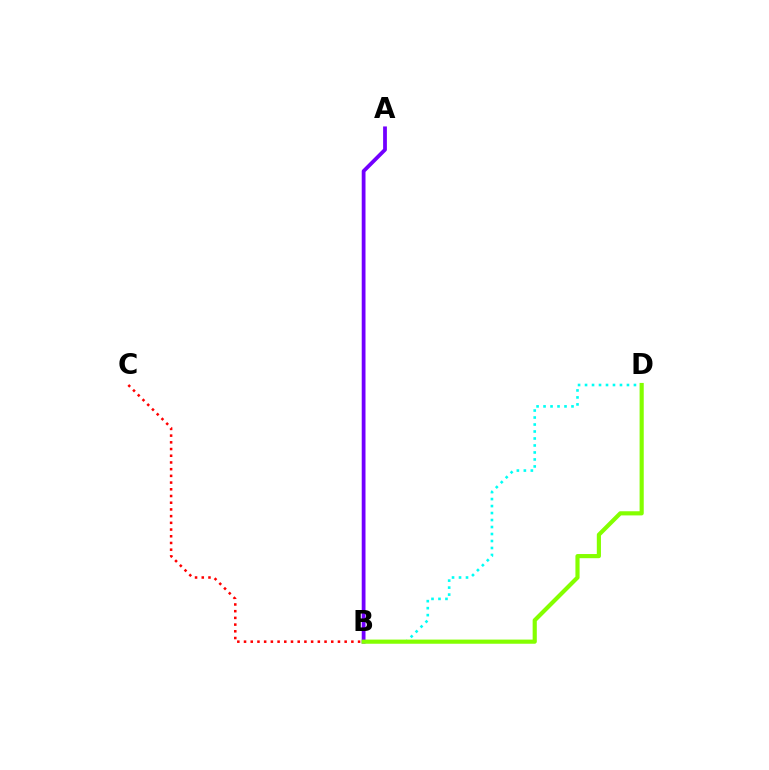{('B', 'C'): [{'color': '#ff0000', 'line_style': 'dotted', 'thickness': 1.82}], ('A', 'B'): [{'color': '#7200ff', 'line_style': 'solid', 'thickness': 2.72}], ('B', 'D'): [{'color': '#00fff6', 'line_style': 'dotted', 'thickness': 1.9}, {'color': '#84ff00', 'line_style': 'solid', 'thickness': 2.99}]}